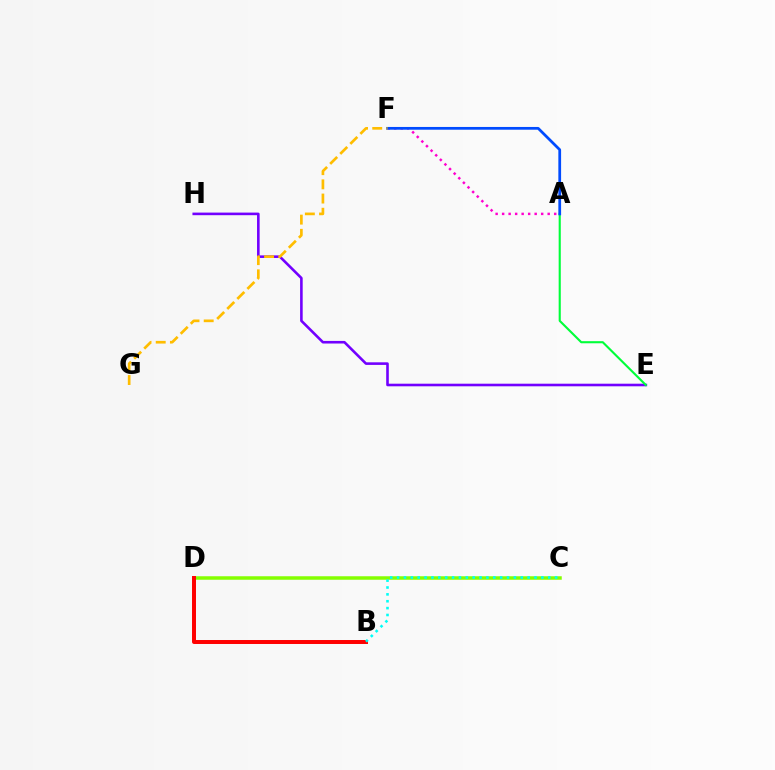{('C', 'D'): [{'color': '#84ff00', 'line_style': 'solid', 'thickness': 2.52}], ('E', 'H'): [{'color': '#7200ff', 'line_style': 'solid', 'thickness': 1.87}], ('A', 'F'): [{'color': '#ff00cf', 'line_style': 'dotted', 'thickness': 1.77}, {'color': '#004bff', 'line_style': 'solid', 'thickness': 1.98}], ('A', 'E'): [{'color': '#00ff39', 'line_style': 'solid', 'thickness': 1.53}], ('B', 'D'): [{'color': '#ff0000', 'line_style': 'solid', 'thickness': 2.86}], ('B', 'C'): [{'color': '#00fff6', 'line_style': 'dotted', 'thickness': 1.87}], ('F', 'G'): [{'color': '#ffbd00', 'line_style': 'dashed', 'thickness': 1.93}]}